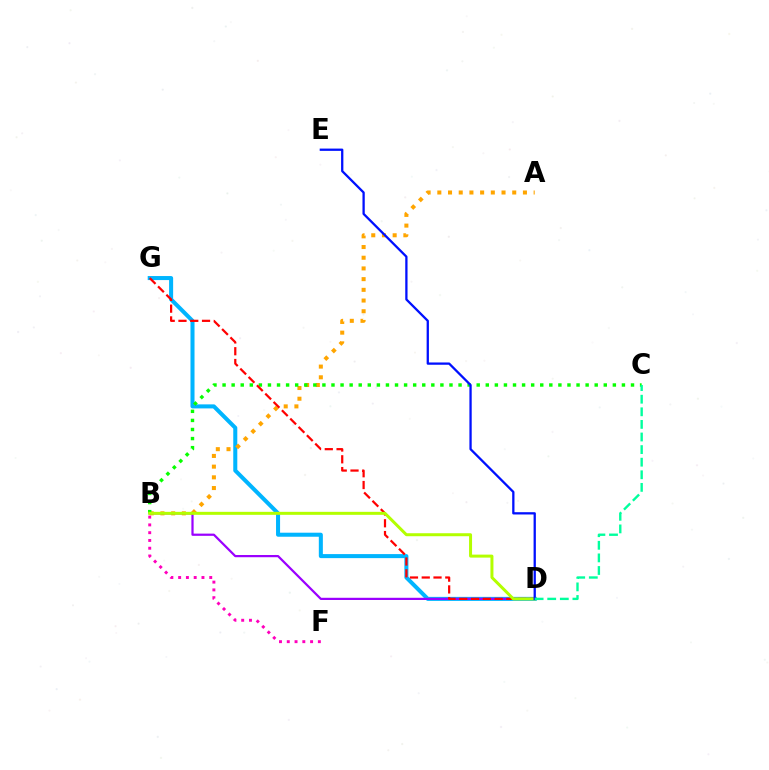{('D', 'G'): [{'color': '#00b5ff', 'line_style': 'solid', 'thickness': 2.91}, {'color': '#ff0000', 'line_style': 'dashed', 'thickness': 1.6}], ('A', 'B'): [{'color': '#ffa500', 'line_style': 'dotted', 'thickness': 2.91}], ('B', 'F'): [{'color': '#ff00bd', 'line_style': 'dotted', 'thickness': 2.11}], ('B', 'D'): [{'color': '#9b00ff', 'line_style': 'solid', 'thickness': 1.6}, {'color': '#b3ff00', 'line_style': 'solid', 'thickness': 2.16}], ('B', 'C'): [{'color': '#08ff00', 'line_style': 'dotted', 'thickness': 2.47}], ('D', 'E'): [{'color': '#0010ff', 'line_style': 'solid', 'thickness': 1.65}], ('C', 'D'): [{'color': '#00ff9d', 'line_style': 'dashed', 'thickness': 1.71}]}